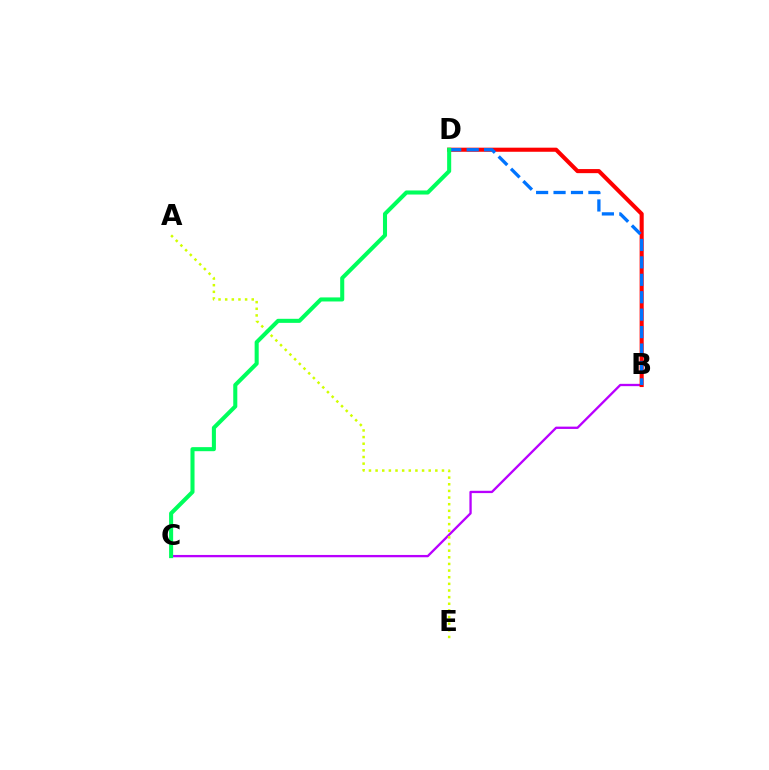{('B', 'C'): [{'color': '#b900ff', 'line_style': 'solid', 'thickness': 1.67}], ('B', 'D'): [{'color': '#ff0000', 'line_style': 'solid', 'thickness': 2.95}, {'color': '#0074ff', 'line_style': 'dashed', 'thickness': 2.37}], ('A', 'E'): [{'color': '#d1ff00', 'line_style': 'dotted', 'thickness': 1.8}], ('C', 'D'): [{'color': '#00ff5c', 'line_style': 'solid', 'thickness': 2.92}]}